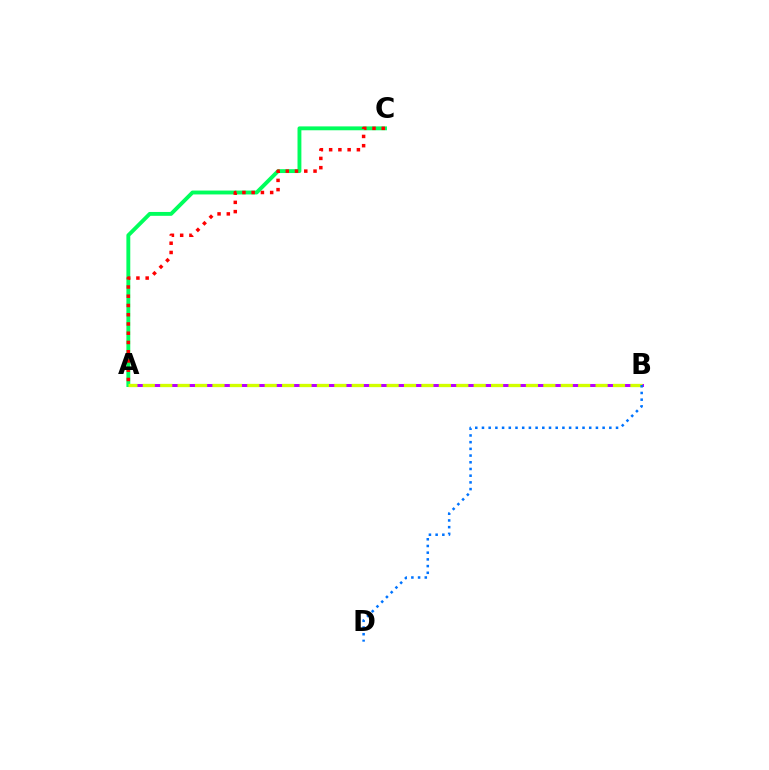{('A', 'B'): [{'color': '#b900ff', 'line_style': 'solid', 'thickness': 2.17}, {'color': '#d1ff00', 'line_style': 'dashed', 'thickness': 2.37}], ('A', 'C'): [{'color': '#00ff5c', 'line_style': 'solid', 'thickness': 2.79}, {'color': '#ff0000', 'line_style': 'dotted', 'thickness': 2.51}], ('B', 'D'): [{'color': '#0074ff', 'line_style': 'dotted', 'thickness': 1.82}]}